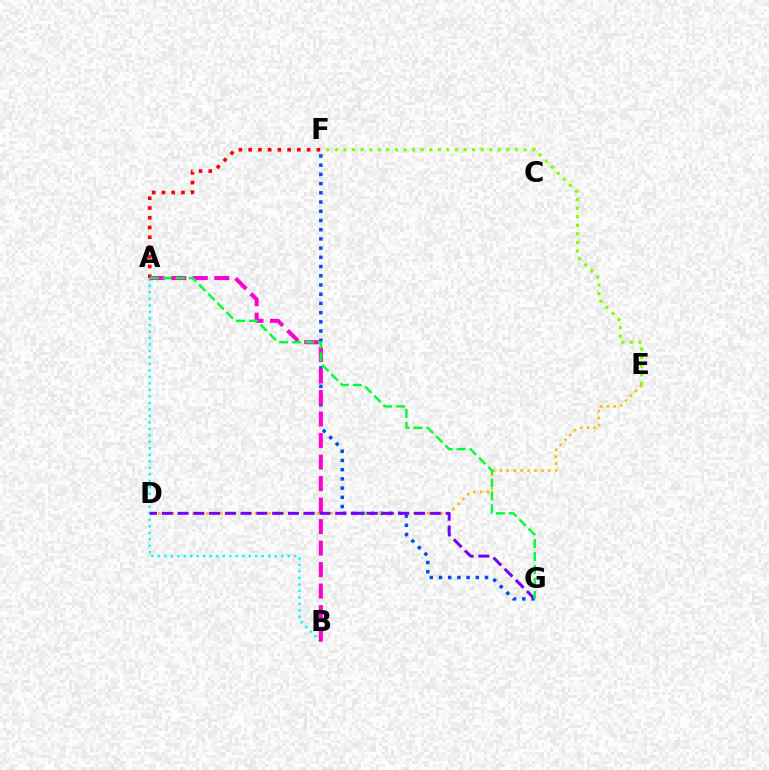{('A', 'F'): [{'color': '#ff0000', 'line_style': 'dotted', 'thickness': 2.65}], ('E', 'F'): [{'color': '#84ff00', 'line_style': 'dotted', 'thickness': 2.33}], ('A', 'B'): [{'color': '#00fff6', 'line_style': 'dotted', 'thickness': 1.76}, {'color': '#ff00cf', 'line_style': 'dashed', 'thickness': 2.92}], ('F', 'G'): [{'color': '#004bff', 'line_style': 'dotted', 'thickness': 2.5}], ('D', 'E'): [{'color': '#ffbd00', 'line_style': 'dotted', 'thickness': 1.87}], ('D', 'G'): [{'color': '#7200ff', 'line_style': 'dashed', 'thickness': 2.14}], ('A', 'G'): [{'color': '#00ff39', 'line_style': 'dashed', 'thickness': 1.77}]}